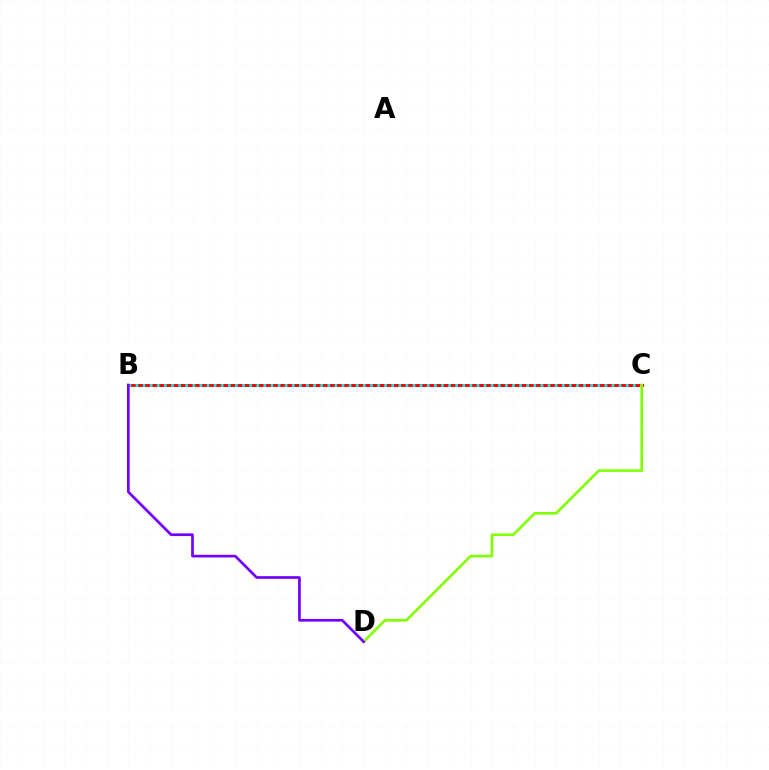{('B', 'C'): [{'color': '#ff0000', 'line_style': 'solid', 'thickness': 2.12}, {'color': '#00fff6', 'line_style': 'dotted', 'thickness': 1.93}], ('C', 'D'): [{'color': '#84ff00', 'line_style': 'solid', 'thickness': 1.91}], ('B', 'D'): [{'color': '#7200ff', 'line_style': 'solid', 'thickness': 1.94}]}